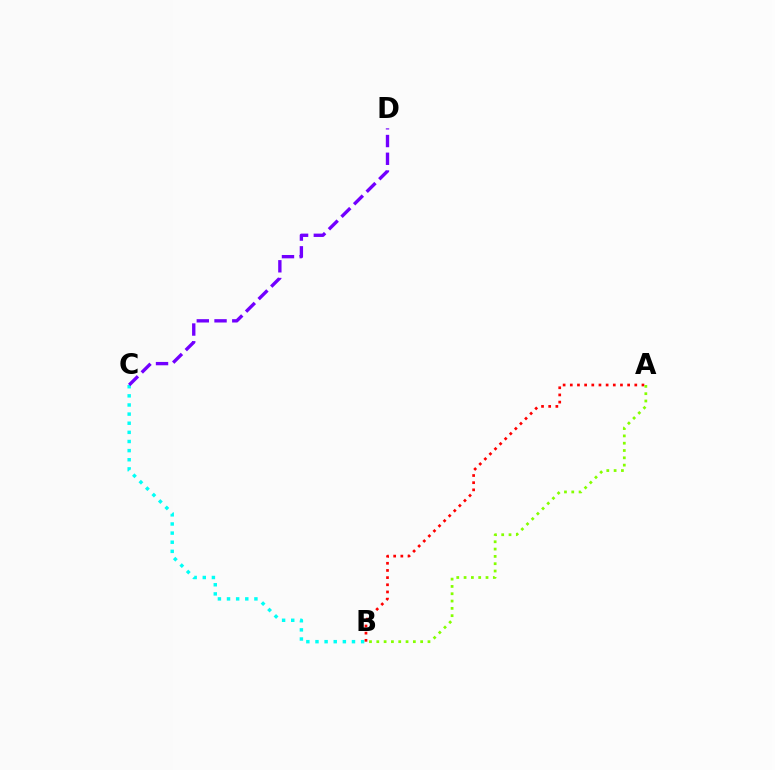{('B', 'C'): [{'color': '#00fff6', 'line_style': 'dotted', 'thickness': 2.48}], ('A', 'B'): [{'color': '#ff0000', 'line_style': 'dotted', 'thickness': 1.95}, {'color': '#84ff00', 'line_style': 'dotted', 'thickness': 1.99}], ('C', 'D'): [{'color': '#7200ff', 'line_style': 'dashed', 'thickness': 2.41}]}